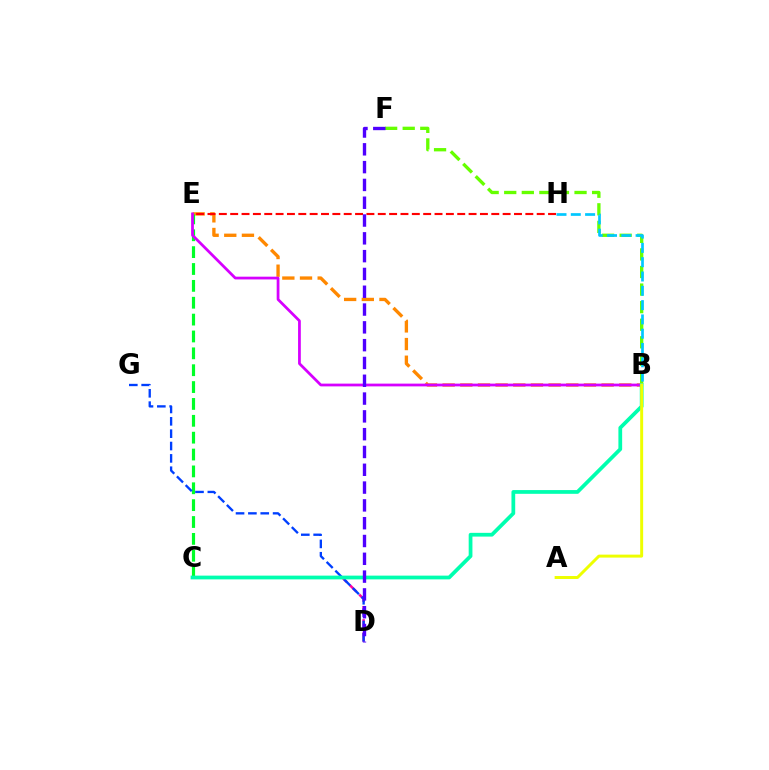{('B', 'E'): [{'color': '#ff8800', 'line_style': 'dashed', 'thickness': 2.4}, {'color': '#d600ff', 'line_style': 'solid', 'thickness': 1.98}], ('E', 'H'): [{'color': '#ff0000', 'line_style': 'dashed', 'thickness': 1.54}], ('C', 'E'): [{'color': '#00ff27', 'line_style': 'dashed', 'thickness': 2.29}], ('B', 'F'): [{'color': '#66ff00', 'line_style': 'dashed', 'thickness': 2.39}], ('B', 'H'): [{'color': '#00c7ff', 'line_style': 'dashed', 'thickness': 1.94}], ('C', 'D'): [{'color': '#ff00a0', 'line_style': 'dashed', 'thickness': 1.8}], ('D', 'G'): [{'color': '#003fff', 'line_style': 'dashed', 'thickness': 1.68}], ('B', 'C'): [{'color': '#00ffaf', 'line_style': 'solid', 'thickness': 2.7}], ('A', 'B'): [{'color': '#eeff00', 'line_style': 'solid', 'thickness': 2.13}], ('D', 'F'): [{'color': '#4f00ff', 'line_style': 'dashed', 'thickness': 2.42}]}